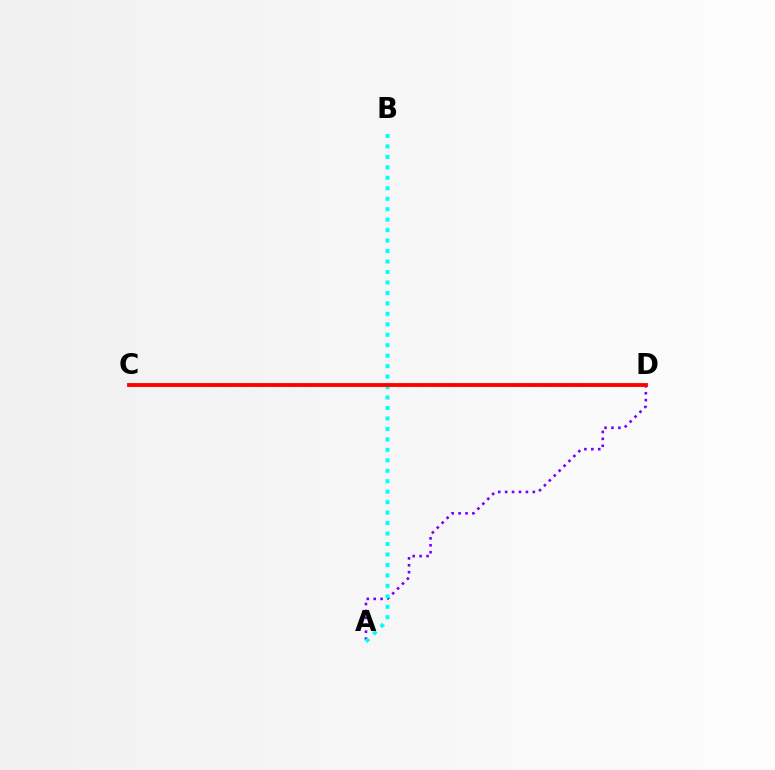{('A', 'D'): [{'color': '#7200ff', 'line_style': 'dotted', 'thickness': 1.88}], ('A', 'B'): [{'color': '#00fff6', 'line_style': 'dotted', 'thickness': 2.84}], ('C', 'D'): [{'color': '#84ff00', 'line_style': 'dashed', 'thickness': 2.16}, {'color': '#ff0000', 'line_style': 'solid', 'thickness': 2.76}]}